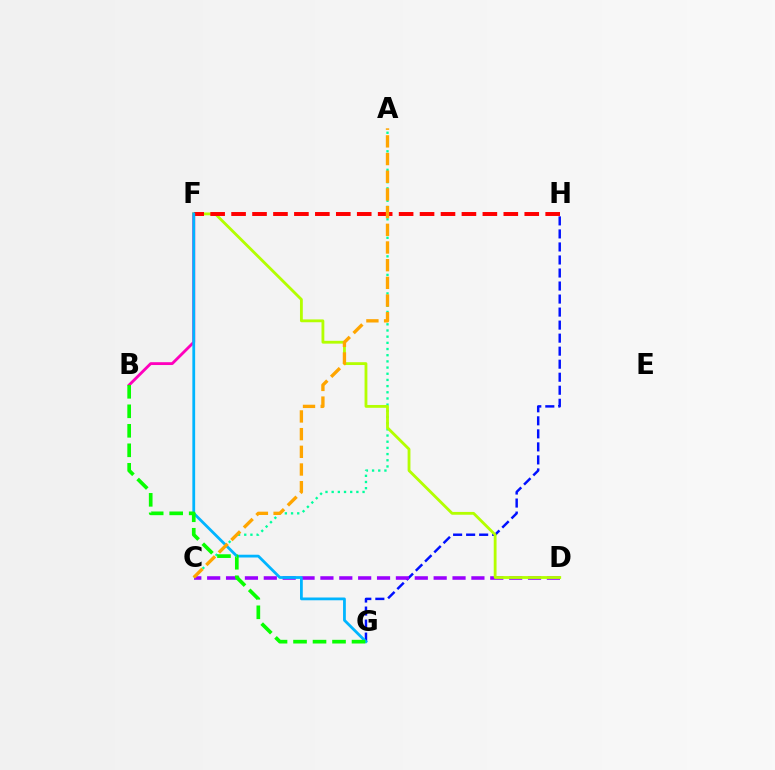{('B', 'F'): [{'color': '#ff00bd', 'line_style': 'solid', 'thickness': 2.04}], ('G', 'H'): [{'color': '#0010ff', 'line_style': 'dashed', 'thickness': 1.77}], ('C', 'D'): [{'color': '#9b00ff', 'line_style': 'dashed', 'thickness': 2.56}], ('A', 'C'): [{'color': '#00ff9d', 'line_style': 'dotted', 'thickness': 1.68}, {'color': '#ffa500', 'line_style': 'dashed', 'thickness': 2.4}], ('D', 'F'): [{'color': '#b3ff00', 'line_style': 'solid', 'thickness': 2.03}], ('F', 'H'): [{'color': '#ff0000', 'line_style': 'dashed', 'thickness': 2.84}], ('F', 'G'): [{'color': '#00b5ff', 'line_style': 'solid', 'thickness': 2.0}], ('B', 'G'): [{'color': '#08ff00', 'line_style': 'dashed', 'thickness': 2.65}]}